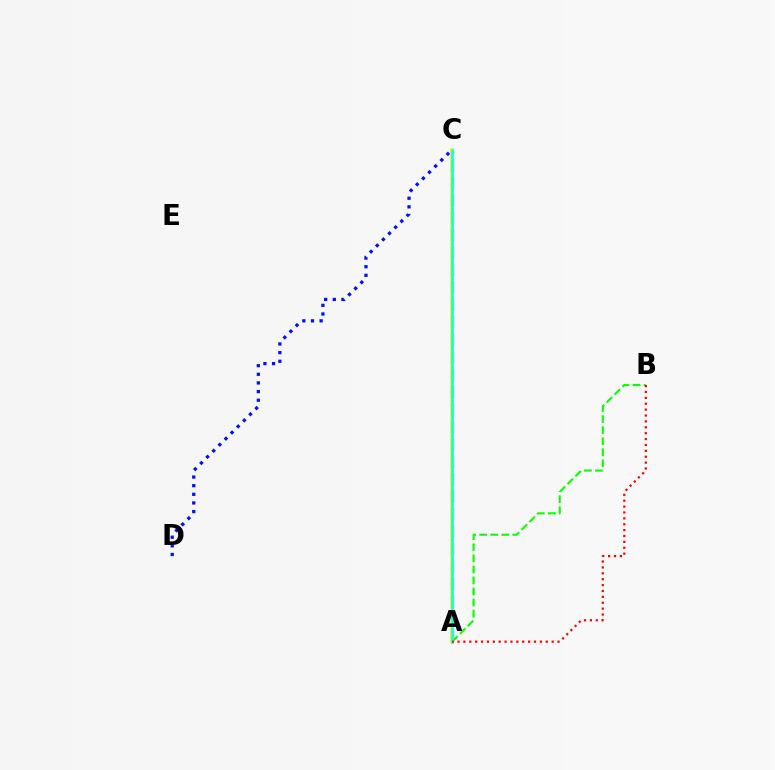{('A', 'C'): [{'color': '#ee00ff', 'line_style': 'dashed', 'thickness': 2.37}, {'color': '#fcf500', 'line_style': 'solid', 'thickness': 2.67}, {'color': '#00fff6', 'line_style': 'solid', 'thickness': 1.82}], ('A', 'B'): [{'color': '#08ff00', 'line_style': 'dashed', 'thickness': 1.5}, {'color': '#ff0000', 'line_style': 'dotted', 'thickness': 1.6}], ('C', 'D'): [{'color': '#0010ff', 'line_style': 'dotted', 'thickness': 2.35}]}